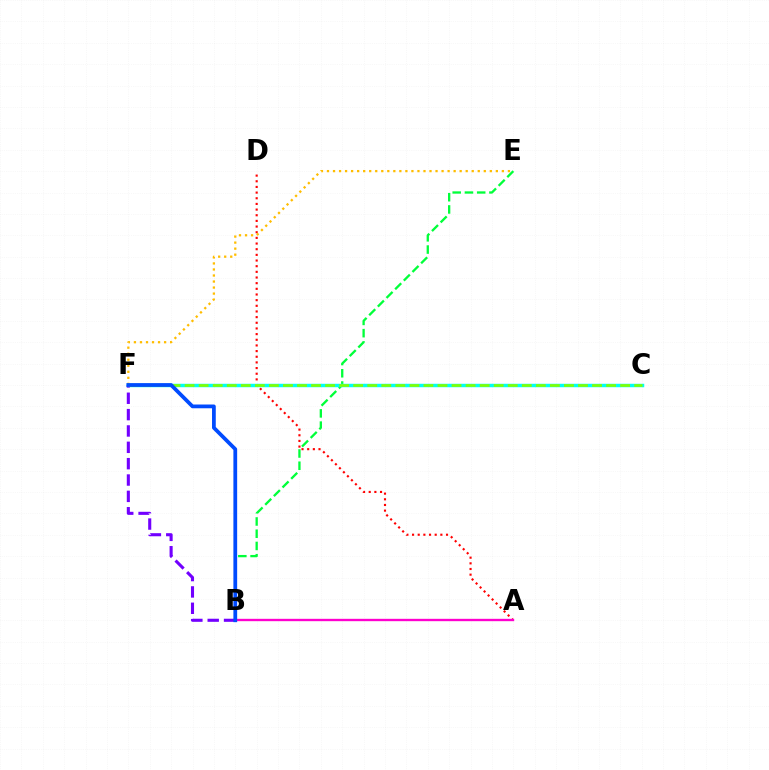{('A', 'D'): [{'color': '#ff0000', 'line_style': 'dotted', 'thickness': 1.54}], ('B', 'E'): [{'color': '#00ff39', 'line_style': 'dashed', 'thickness': 1.66}], ('E', 'F'): [{'color': '#ffbd00', 'line_style': 'dotted', 'thickness': 1.64}], ('C', 'F'): [{'color': '#00fff6', 'line_style': 'solid', 'thickness': 2.49}, {'color': '#84ff00', 'line_style': 'dashed', 'thickness': 1.91}], ('A', 'B'): [{'color': '#ff00cf', 'line_style': 'solid', 'thickness': 1.7}], ('B', 'F'): [{'color': '#7200ff', 'line_style': 'dashed', 'thickness': 2.22}, {'color': '#004bff', 'line_style': 'solid', 'thickness': 2.71}]}